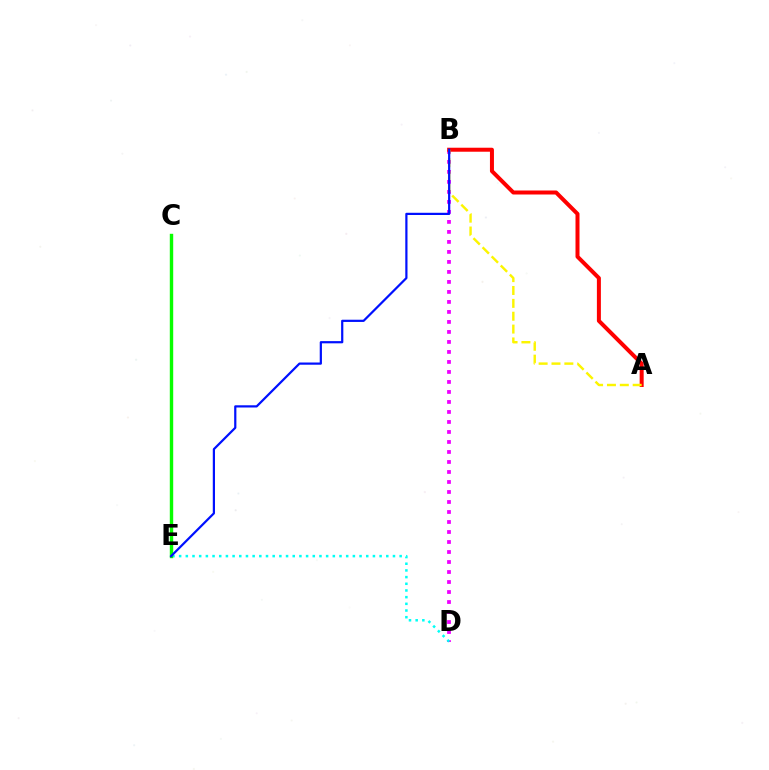{('B', 'D'): [{'color': '#ee00ff', 'line_style': 'dotted', 'thickness': 2.72}], ('A', 'B'): [{'color': '#ff0000', 'line_style': 'solid', 'thickness': 2.88}, {'color': '#fcf500', 'line_style': 'dashed', 'thickness': 1.75}], ('D', 'E'): [{'color': '#00fff6', 'line_style': 'dotted', 'thickness': 1.82}], ('C', 'E'): [{'color': '#08ff00', 'line_style': 'solid', 'thickness': 2.45}], ('B', 'E'): [{'color': '#0010ff', 'line_style': 'solid', 'thickness': 1.59}]}